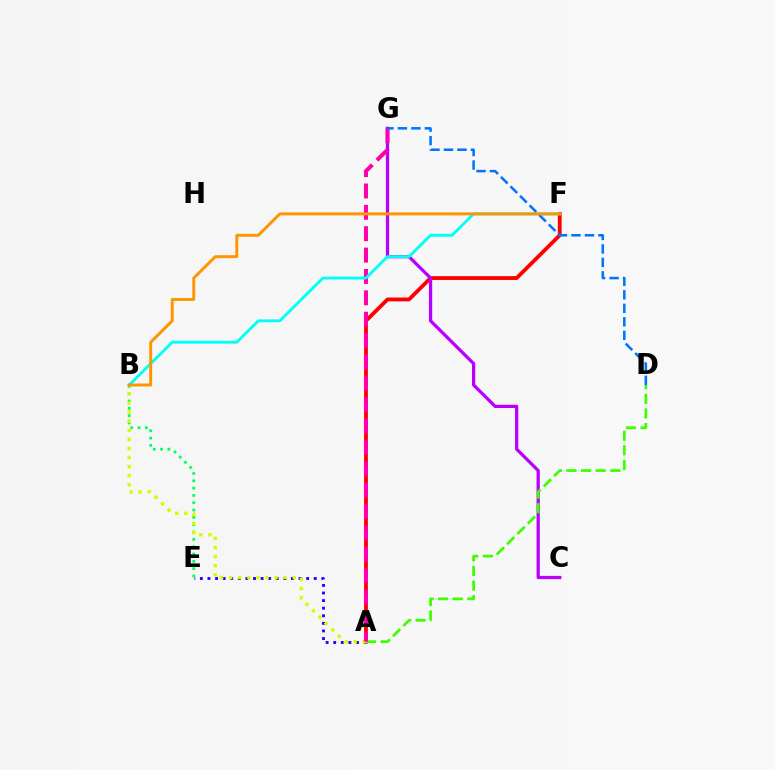{('A', 'E'): [{'color': '#2500ff', 'line_style': 'dotted', 'thickness': 2.06}], ('A', 'F'): [{'color': '#ff0000', 'line_style': 'solid', 'thickness': 2.75}], ('B', 'E'): [{'color': '#00ff5c', 'line_style': 'dotted', 'thickness': 1.99}], ('C', 'G'): [{'color': '#b900ff', 'line_style': 'solid', 'thickness': 2.35}], ('A', 'D'): [{'color': '#3dff00', 'line_style': 'dashed', 'thickness': 1.98}], ('A', 'B'): [{'color': '#d1ff00', 'line_style': 'dotted', 'thickness': 2.47}], ('A', 'G'): [{'color': '#ff00ac', 'line_style': 'dashed', 'thickness': 2.9}], ('B', 'F'): [{'color': '#00fff6', 'line_style': 'solid', 'thickness': 2.06}, {'color': '#ff9400', 'line_style': 'solid', 'thickness': 2.12}], ('D', 'G'): [{'color': '#0074ff', 'line_style': 'dashed', 'thickness': 1.83}]}